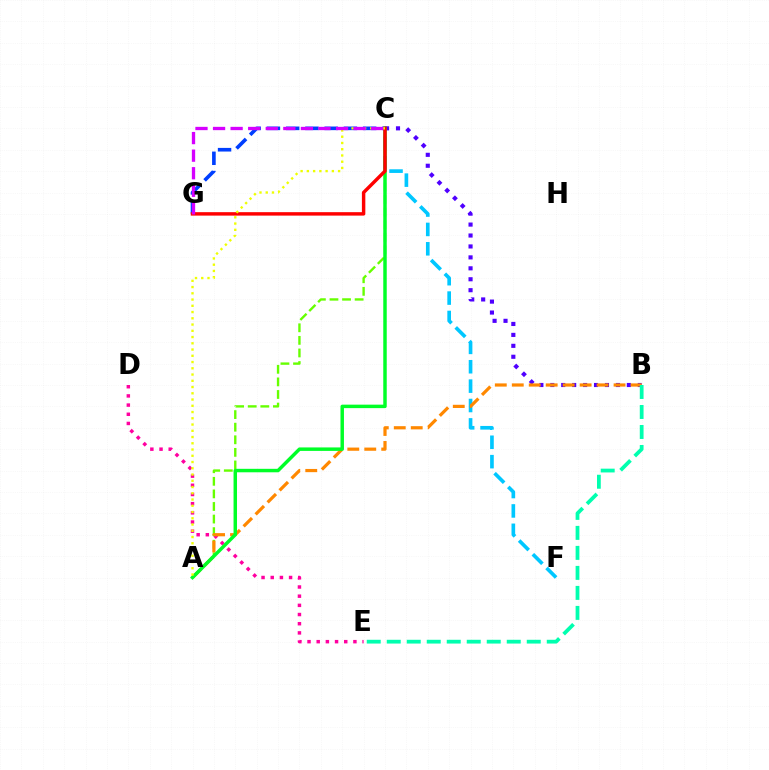{('C', 'G'): [{'color': '#003fff', 'line_style': 'dashed', 'thickness': 2.61}, {'color': '#ff0000', 'line_style': 'solid', 'thickness': 2.48}, {'color': '#d600ff', 'line_style': 'dashed', 'thickness': 2.39}], ('C', 'F'): [{'color': '#00c7ff', 'line_style': 'dashed', 'thickness': 2.63}], ('B', 'C'): [{'color': '#4f00ff', 'line_style': 'dotted', 'thickness': 2.97}], ('D', 'E'): [{'color': '#ff00a0', 'line_style': 'dotted', 'thickness': 2.49}], ('A', 'C'): [{'color': '#66ff00', 'line_style': 'dashed', 'thickness': 1.71}, {'color': '#00ff27', 'line_style': 'solid', 'thickness': 2.5}, {'color': '#eeff00', 'line_style': 'dotted', 'thickness': 1.7}], ('A', 'B'): [{'color': '#ff8800', 'line_style': 'dashed', 'thickness': 2.3}], ('B', 'E'): [{'color': '#00ffaf', 'line_style': 'dashed', 'thickness': 2.72}]}